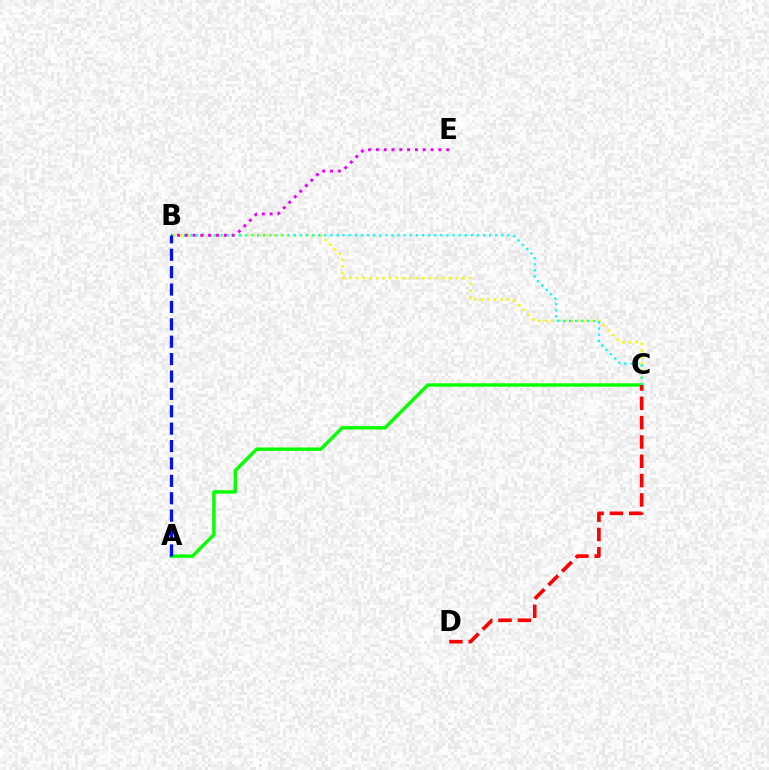{('B', 'C'): [{'color': '#fcf500', 'line_style': 'dotted', 'thickness': 1.8}, {'color': '#00fff6', 'line_style': 'dotted', 'thickness': 1.66}], ('A', 'C'): [{'color': '#08ff00', 'line_style': 'solid', 'thickness': 2.46}], ('B', 'E'): [{'color': '#ee00ff', 'line_style': 'dotted', 'thickness': 2.12}], ('C', 'D'): [{'color': '#ff0000', 'line_style': 'dashed', 'thickness': 2.63}], ('A', 'B'): [{'color': '#0010ff', 'line_style': 'dashed', 'thickness': 2.36}]}